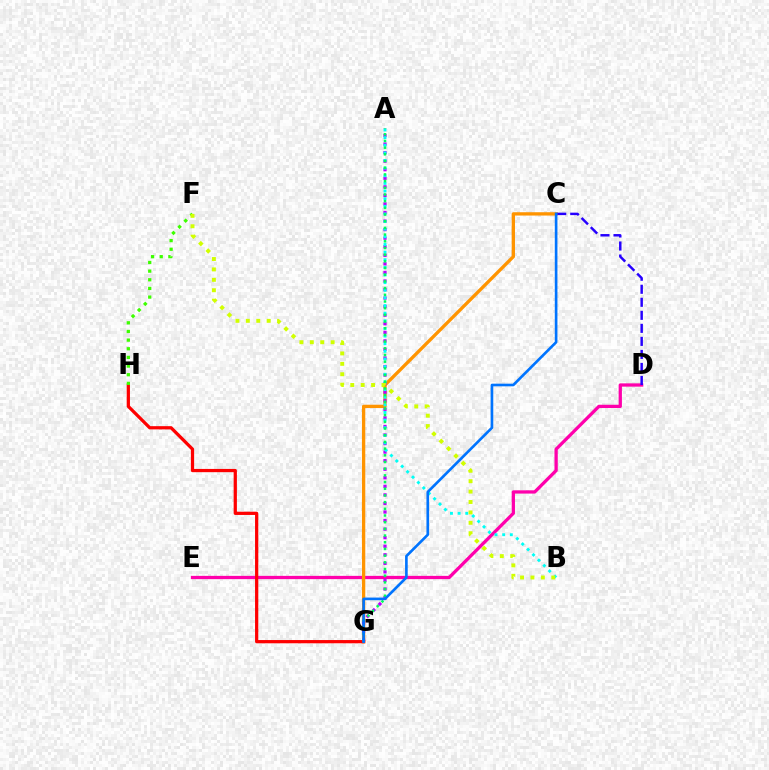{('D', 'E'): [{'color': '#ff00ac', 'line_style': 'solid', 'thickness': 2.36}], ('C', 'G'): [{'color': '#ff9400', 'line_style': 'solid', 'thickness': 2.39}, {'color': '#0074ff', 'line_style': 'solid', 'thickness': 1.91}], ('A', 'G'): [{'color': '#b900ff', 'line_style': 'dotted', 'thickness': 2.32}, {'color': '#00ff5c', 'line_style': 'dotted', 'thickness': 1.82}], ('G', 'H'): [{'color': '#ff0000', 'line_style': 'solid', 'thickness': 2.33}], ('A', 'B'): [{'color': '#00fff6', 'line_style': 'dotted', 'thickness': 2.07}], ('C', 'D'): [{'color': '#2500ff', 'line_style': 'dashed', 'thickness': 1.77}], ('F', 'H'): [{'color': '#3dff00', 'line_style': 'dotted', 'thickness': 2.35}], ('B', 'F'): [{'color': '#d1ff00', 'line_style': 'dotted', 'thickness': 2.83}]}